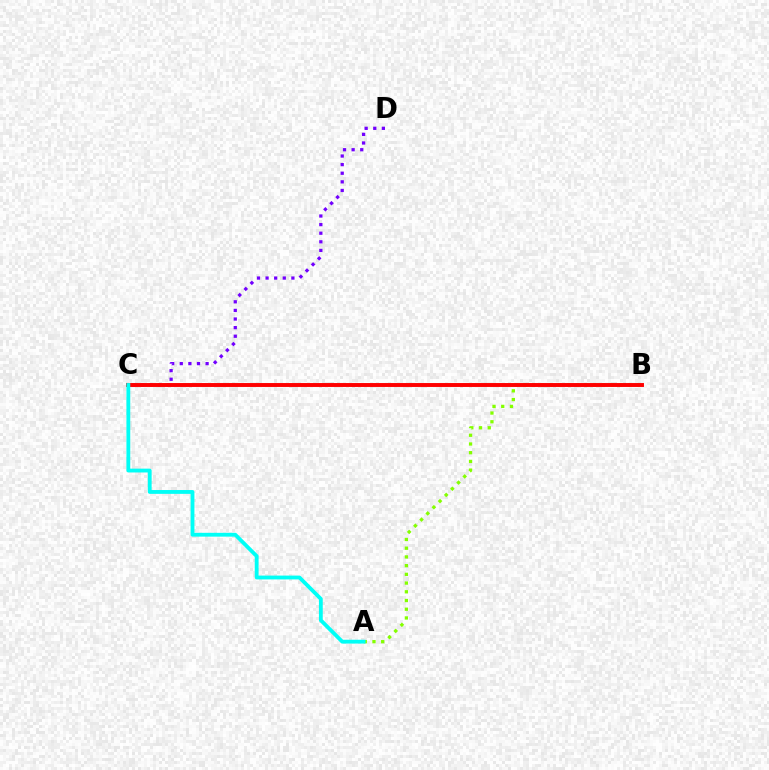{('C', 'D'): [{'color': '#7200ff', 'line_style': 'dotted', 'thickness': 2.34}], ('A', 'B'): [{'color': '#84ff00', 'line_style': 'dotted', 'thickness': 2.37}], ('B', 'C'): [{'color': '#ff0000', 'line_style': 'solid', 'thickness': 2.82}], ('A', 'C'): [{'color': '#00fff6', 'line_style': 'solid', 'thickness': 2.75}]}